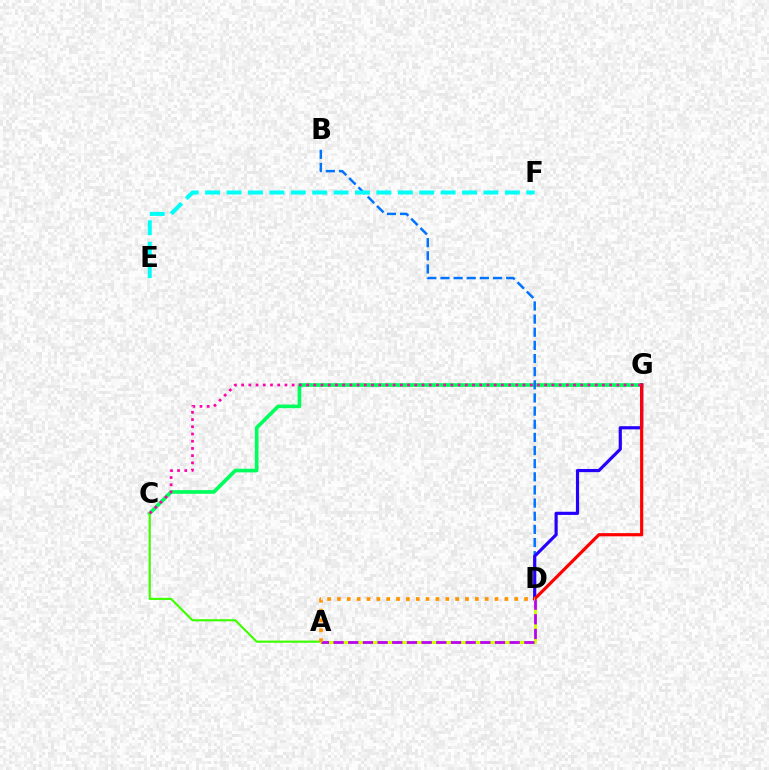{('C', 'G'): [{'color': '#00ff5c', 'line_style': 'solid', 'thickness': 2.64}, {'color': '#ff00ac', 'line_style': 'dotted', 'thickness': 1.96}], ('B', 'D'): [{'color': '#0074ff', 'line_style': 'dashed', 'thickness': 1.79}], ('A', 'C'): [{'color': '#3dff00', 'line_style': 'solid', 'thickness': 1.55}], ('D', 'G'): [{'color': '#2500ff', 'line_style': 'solid', 'thickness': 2.28}, {'color': '#ff0000', 'line_style': 'solid', 'thickness': 2.28}], ('A', 'D'): [{'color': '#d1ff00', 'line_style': 'solid', 'thickness': 2.17}, {'color': '#b900ff', 'line_style': 'dashed', 'thickness': 1.99}, {'color': '#ff9400', 'line_style': 'dotted', 'thickness': 2.68}], ('E', 'F'): [{'color': '#00fff6', 'line_style': 'dashed', 'thickness': 2.91}]}